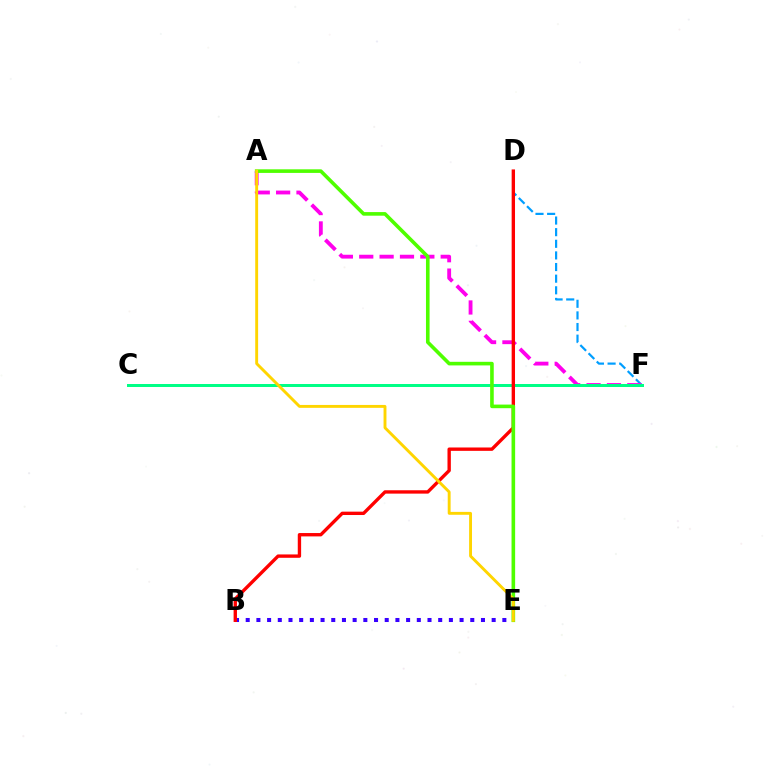{('B', 'E'): [{'color': '#3700ff', 'line_style': 'dotted', 'thickness': 2.91}], ('D', 'F'): [{'color': '#009eff', 'line_style': 'dashed', 'thickness': 1.58}], ('A', 'F'): [{'color': '#ff00ed', 'line_style': 'dashed', 'thickness': 2.77}], ('C', 'F'): [{'color': '#00ff86', 'line_style': 'solid', 'thickness': 2.15}], ('B', 'D'): [{'color': '#ff0000', 'line_style': 'solid', 'thickness': 2.42}], ('A', 'E'): [{'color': '#4fff00', 'line_style': 'solid', 'thickness': 2.6}, {'color': '#ffd500', 'line_style': 'solid', 'thickness': 2.08}]}